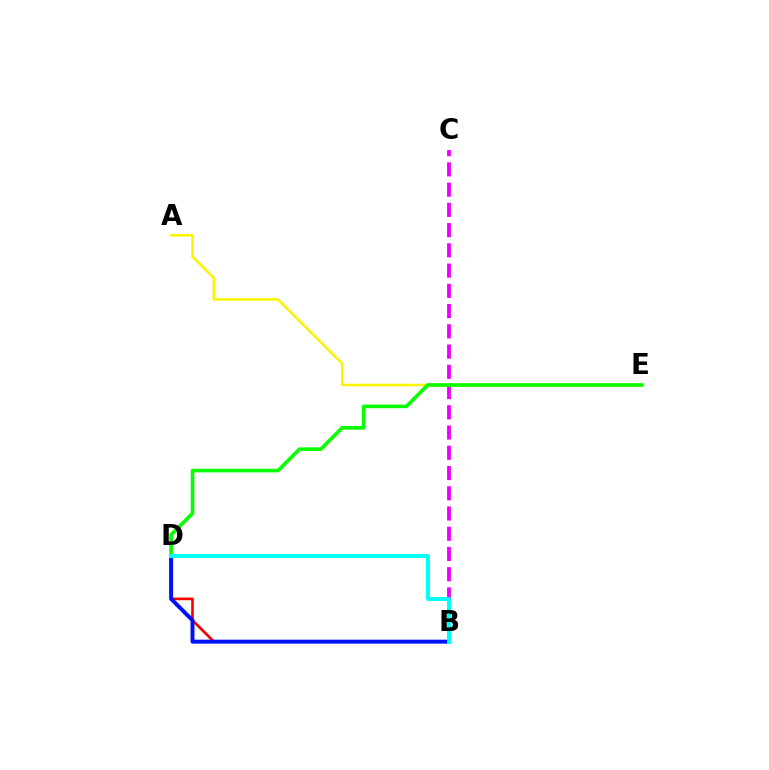{('B', 'D'): [{'color': '#ff0000', 'line_style': 'solid', 'thickness': 1.92}, {'color': '#0010ff', 'line_style': 'solid', 'thickness': 2.85}, {'color': '#00fff6', 'line_style': 'solid', 'thickness': 2.84}], ('B', 'C'): [{'color': '#ee00ff', 'line_style': 'dashed', 'thickness': 2.75}], ('A', 'E'): [{'color': '#fcf500', 'line_style': 'solid', 'thickness': 1.84}], ('D', 'E'): [{'color': '#08ff00', 'line_style': 'solid', 'thickness': 2.6}]}